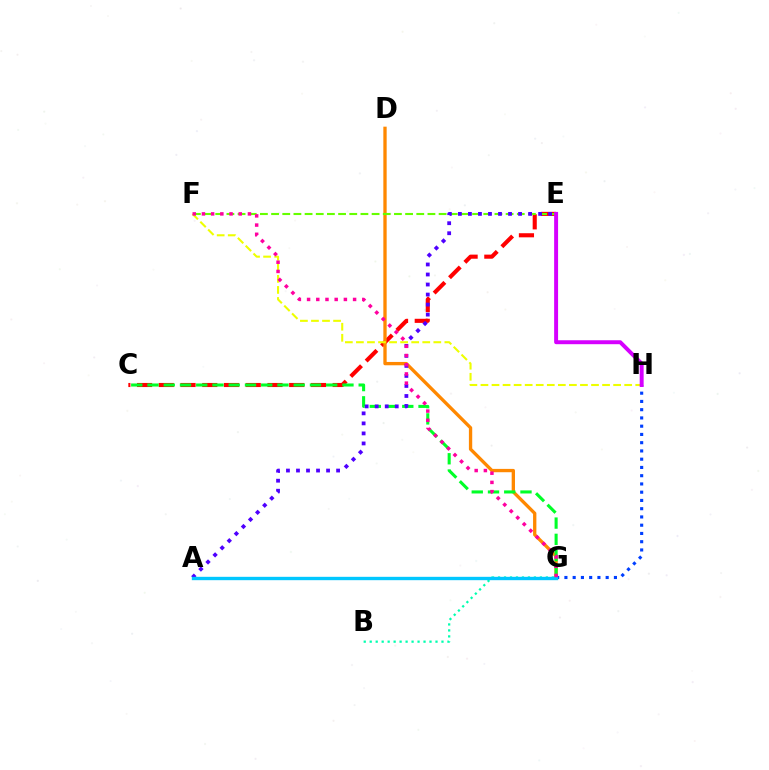{('C', 'E'): [{'color': '#ff0000', 'line_style': 'dashed', 'thickness': 2.95}], ('D', 'G'): [{'color': '#ff8800', 'line_style': 'solid', 'thickness': 2.39}], ('E', 'F'): [{'color': '#66ff00', 'line_style': 'dashed', 'thickness': 1.52}], ('C', 'G'): [{'color': '#00ff27', 'line_style': 'dashed', 'thickness': 2.21}], ('G', 'H'): [{'color': '#003fff', 'line_style': 'dotted', 'thickness': 2.24}], ('A', 'E'): [{'color': '#4f00ff', 'line_style': 'dotted', 'thickness': 2.72}], ('B', 'G'): [{'color': '#00ffaf', 'line_style': 'dotted', 'thickness': 1.62}], ('F', 'H'): [{'color': '#eeff00', 'line_style': 'dashed', 'thickness': 1.5}], ('E', 'H'): [{'color': '#d600ff', 'line_style': 'solid', 'thickness': 2.84}], ('A', 'G'): [{'color': '#00c7ff', 'line_style': 'solid', 'thickness': 2.42}], ('F', 'G'): [{'color': '#ff00a0', 'line_style': 'dotted', 'thickness': 2.5}]}